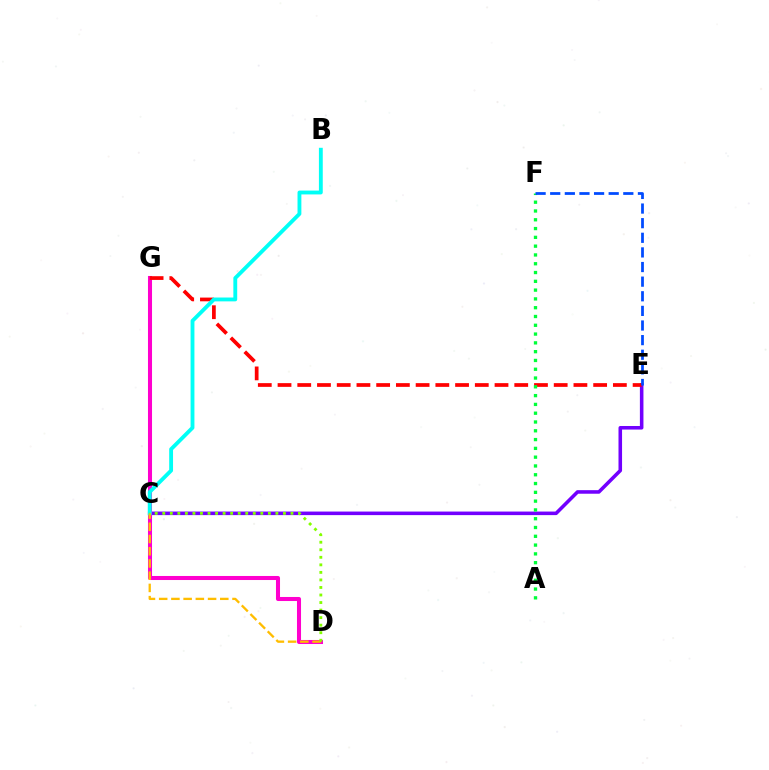{('C', 'E'): [{'color': '#7200ff', 'line_style': 'solid', 'thickness': 2.56}], ('D', 'G'): [{'color': '#ff00cf', 'line_style': 'solid', 'thickness': 2.91}], ('E', 'G'): [{'color': '#ff0000', 'line_style': 'dashed', 'thickness': 2.68}], ('A', 'F'): [{'color': '#00ff39', 'line_style': 'dotted', 'thickness': 2.39}], ('B', 'C'): [{'color': '#00fff6', 'line_style': 'solid', 'thickness': 2.77}], ('C', 'D'): [{'color': '#ffbd00', 'line_style': 'dashed', 'thickness': 1.66}, {'color': '#84ff00', 'line_style': 'dotted', 'thickness': 2.05}], ('E', 'F'): [{'color': '#004bff', 'line_style': 'dashed', 'thickness': 1.99}]}